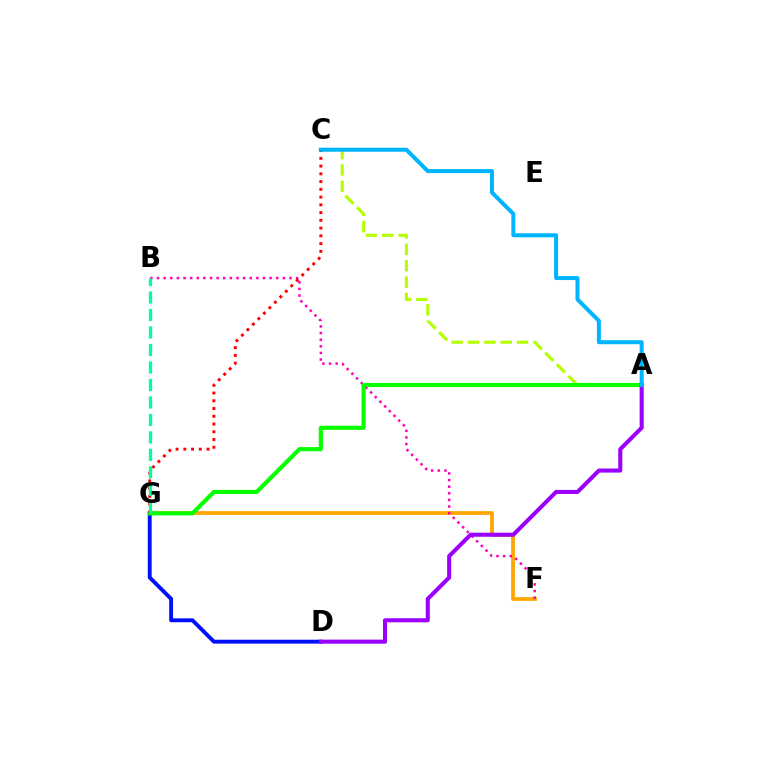{('F', 'G'): [{'color': '#ffa500', 'line_style': 'solid', 'thickness': 2.71}], ('A', 'C'): [{'color': '#b3ff00', 'line_style': 'dashed', 'thickness': 2.23}, {'color': '#00b5ff', 'line_style': 'solid', 'thickness': 2.88}], ('D', 'G'): [{'color': '#0010ff', 'line_style': 'solid', 'thickness': 2.81}], ('B', 'F'): [{'color': '#ff00bd', 'line_style': 'dotted', 'thickness': 1.8}], ('A', 'G'): [{'color': '#08ff00', 'line_style': 'solid', 'thickness': 2.99}], ('C', 'G'): [{'color': '#ff0000', 'line_style': 'dotted', 'thickness': 2.11}], ('A', 'D'): [{'color': '#9b00ff', 'line_style': 'solid', 'thickness': 2.93}], ('B', 'G'): [{'color': '#00ff9d', 'line_style': 'dashed', 'thickness': 2.38}]}